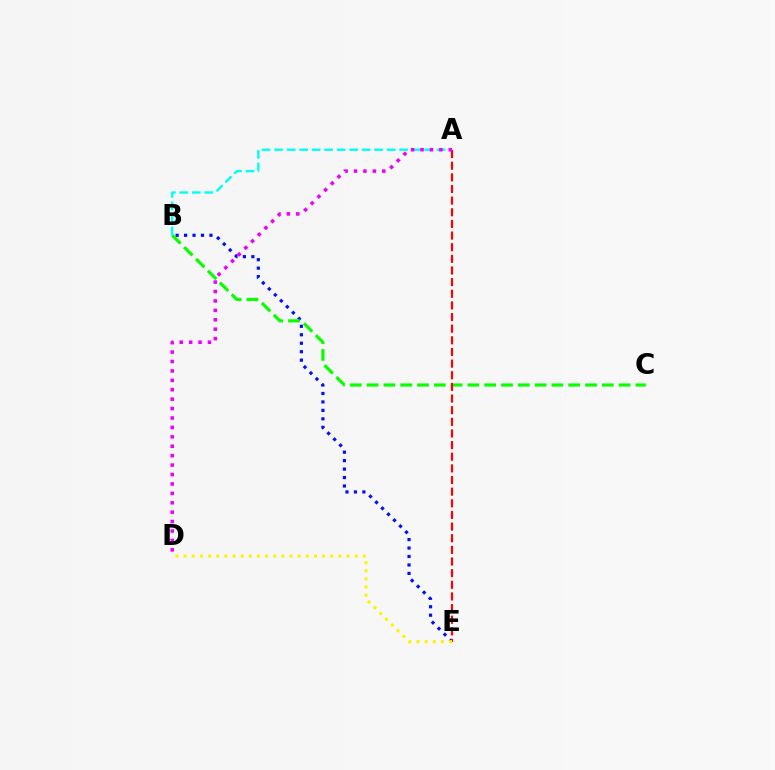{('B', 'E'): [{'color': '#0010ff', 'line_style': 'dotted', 'thickness': 2.3}], ('A', 'B'): [{'color': '#00fff6', 'line_style': 'dashed', 'thickness': 1.7}], ('B', 'C'): [{'color': '#08ff00', 'line_style': 'dashed', 'thickness': 2.28}], ('A', 'E'): [{'color': '#ff0000', 'line_style': 'dashed', 'thickness': 1.58}], ('A', 'D'): [{'color': '#ee00ff', 'line_style': 'dotted', 'thickness': 2.56}], ('D', 'E'): [{'color': '#fcf500', 'line_style': 'dotted', 'thickness': 2.21}]}